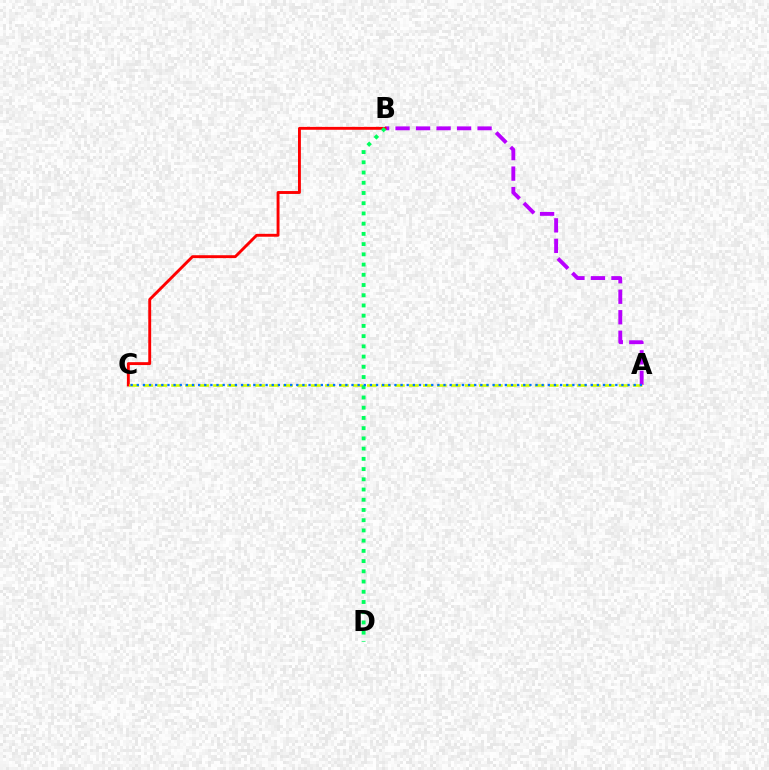{('A', 'B'): [{'color': '#b900ff', 'line_style': 'dashed', 'thickness': 2.78}], ('B', 'C'): [{'color': '#ff0000', 'line_style': 'solid', 'thickness': 2.08}], ('A', 'C'): [{'color': '#d1ff00', 'line_style': 'dashed', 'thickness': 1.9}, {'color': '#0074ff', 'line_style': 'dotted', 'thickness': 1.67}], ('B', 'D'): [{'color': '#00ff5c', 'line_style': 'dotted', 'thickness': 2.78}]}